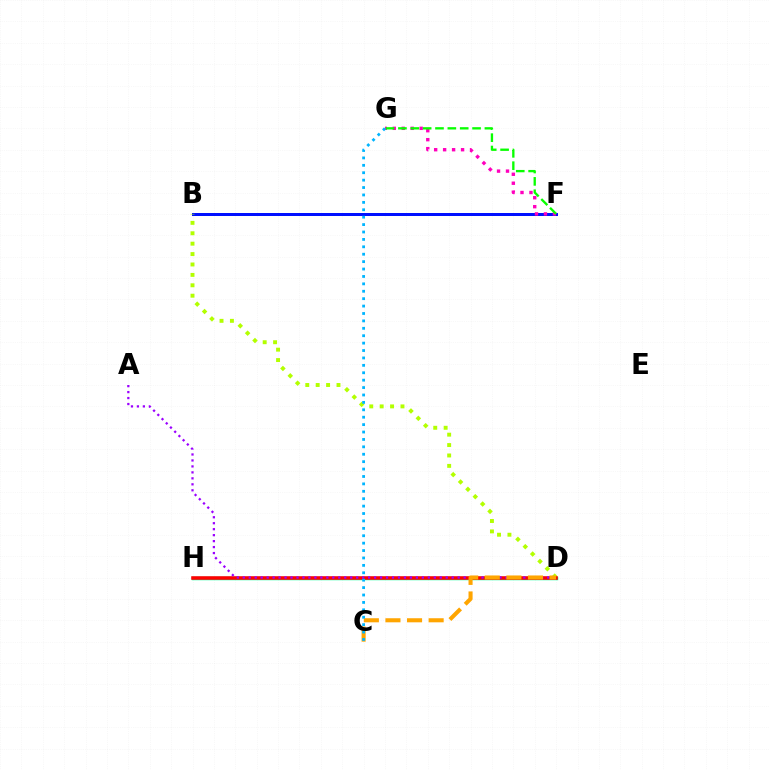{('D', 'H'): [{'color': '#00ff9d', 'line_style': 'solid', 'thickness': 2.49}, {'color': '#ff0000', 'line_style': 'solid', 'thickness': 2.56}], ('B', 'F'): [{'color': '#0010ff', 'line_style': 'solid', 'thickness': 2.16}], ('B', 'D'): [{'color': '#b3ff00', 'line_style': 'dotted', 'thickness': 2.83}], ('F', 'G'): [{'color': '#ff00bd', 'line_style': 'dotted', 'thickness': 2.44}, {'color': '#08ff00', 'line_style': 'dashed', 'thickness': 1.68}], ('A', 'D'): [{'color': '#9b00ff', 'line_style': 'dotted', 'thickness': 1.62}], ('C', 'D'): [{'color': '#ffa500', 'line_style': 'dashed', 'thickness': 2.93}], ('C', 'G'): [{'color': '#00b5ff', 'line_style': 'dotted', 'thickness': 2.01}]}